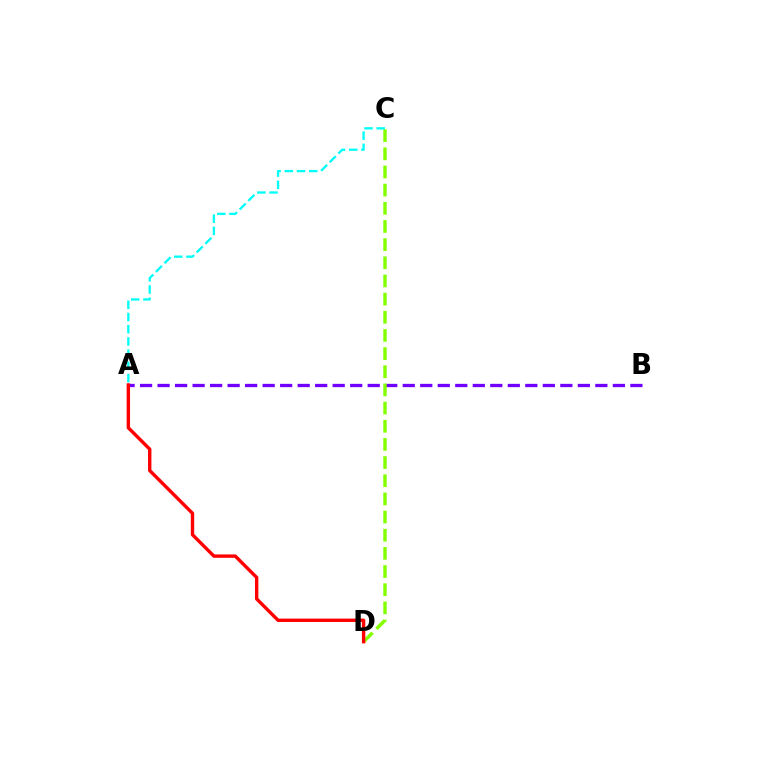{('A', 'B'): [{'color': '#7200ff', 'line_style': 'dashed', 'thickness': 2.38}], ('C', 'D'): [{'color': '#84ff00', 'line_style': 'dashed', 'thickness': 2.47}], ('A', 'D'): [{'color': '#ff0000', 'line_style': 'solid', 'thickness': 2.44}], ('A', 'C'): [{'color': '#00fff6', 'line_style': 'dashed', 'thickness': 1.66}]}